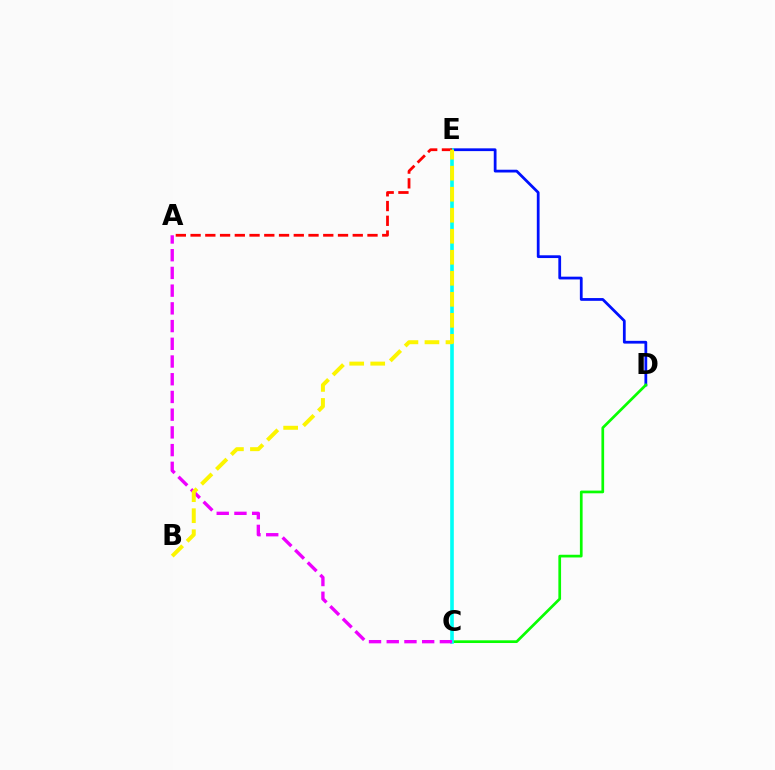{('D', 'E'): [{'color': '#0010ff', 'line_style': 'solid', 'thickness': 1.99}], ('C', 'D'): [{'color': '#08ff00', 'line_style': 'solid', 'thickness': 1.95}], ('C', 'E'): [{'color': '#00fff6', 'line_style': 'solid', 'thickness': 2.61}], ('A', 'C'): [{'color': '#ee00ff', 'line_style': 'dashed', 'thickness': 2.41}], ('A', 'E'): [{'color': '#ff0000', 'line_style': 'dashed', 'thickness': 2.0}], ('B', 'E'): [{'color': '#fcf500', 'line_style': 'dashed', 'thickness': 2.86}]}